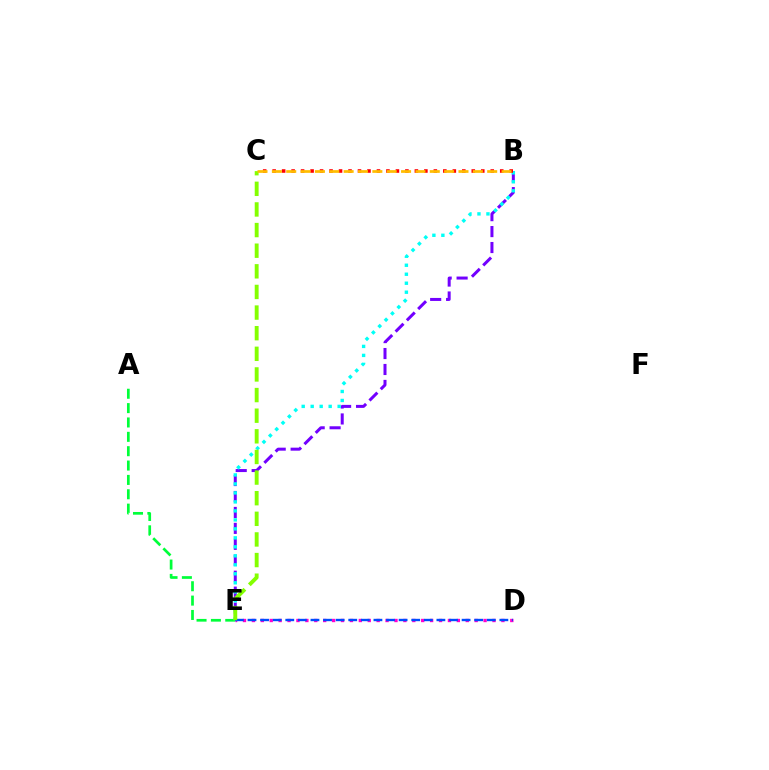{('B', 'E'): [{'color': '#7200ff', 'line_style': 'dashed', 'thickness': 2.17}, {'color': '#00fff6', 'line_style': 'dotted', 'thickness': 2.44}], ('A', 'E'): [{'color': '#00ff39', 'line_style': 'dashed', 'thickness': 1.95}], ('B', 'C'): [{'color': '#ff0000', 'line_style': 'dotted', 'thickness': 2.58}, {'color': '#ffbd00', 'line_style': 'dashed', 'thickness': 1.95}], ('D', 'E'): [{'color': '#ff00cf', 'line_style': 'dotted', 'thickness': 2.42}, {'color': '#004bff', 'line_style': 'dashed', 'thickness': 1.71}], ('C', 'E'): [{'color': '#84ff00', 'line_style': 'dashed', 'thickness': 2.8}]}